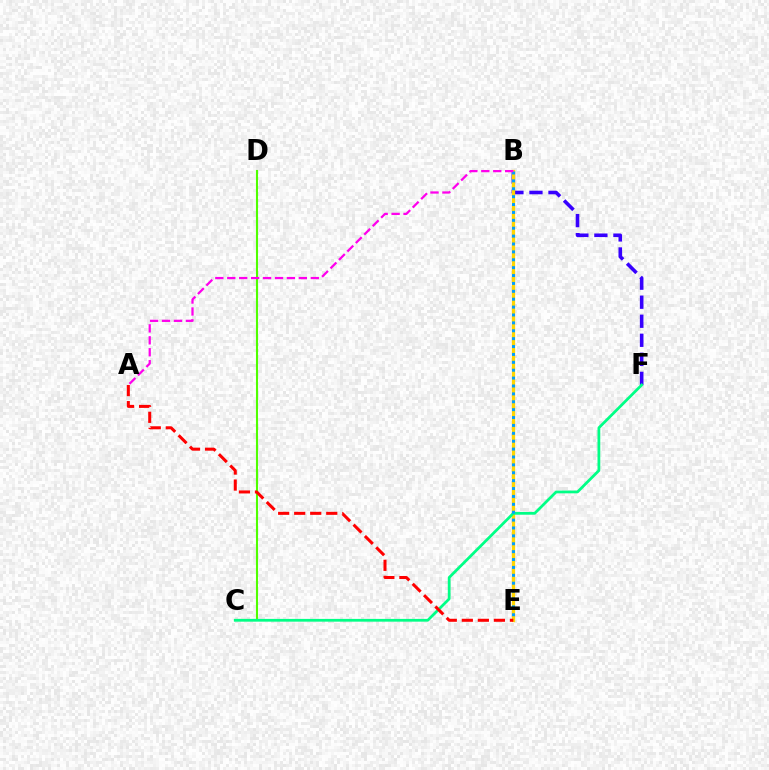{('B', 'F'): [{'color': '#3700ff', 'line_style': 'dashed', 'thickness': 2.59}], ('B', 'E'): [{'color': '#ffd500', 'line_style': 'solid', 'thickness': 2.36}, {'color': '#009eff', 'line_style': 'dotted', 'thickness': 2.14}], ('C', 'D'): [{'color': '#4fff00', 'line_style': 'solid', 'thickness': 1.5}], ('C', 'F'): [{'color': '#00ff86', 'line_style': 'solid', 'thickness': 1.99}], ('A', 'E'): [{'color': '#ff0000', 'line_style': 'dashed', 'thickness': 2.18}], ('A', 'B'): [{'color': '#ff00ed', 'line_style': 'dashed', 'thickness': 1.62}]}